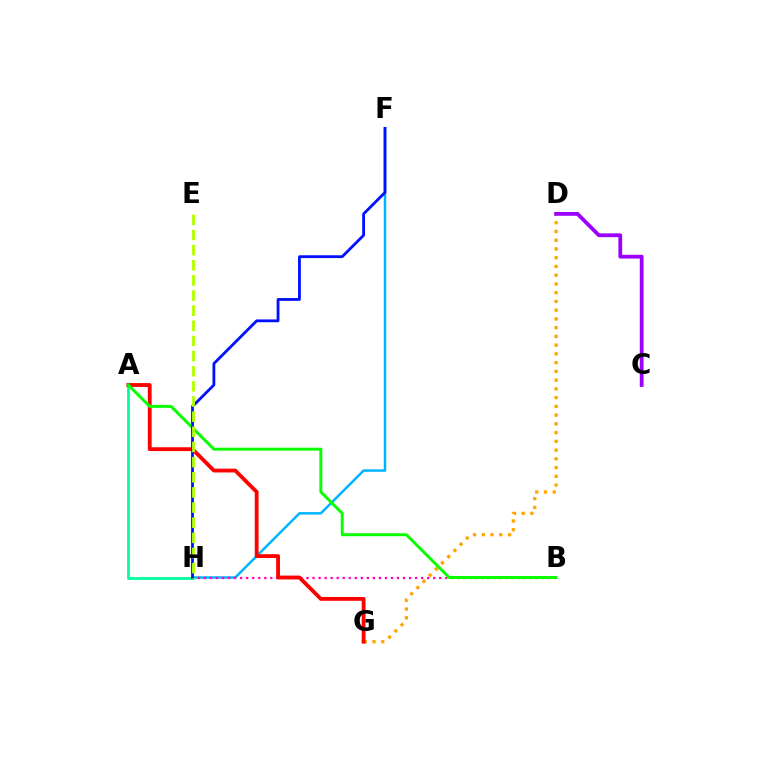{('F', 'H'): [{'color': '#00b5ff', 'line_style': 'solid', 'thickness': 1.8}, {'color': '#0010ff', 'line_style': 'solid', 'thickness': 2.01}], ('B', 'H'): [{'color': '#ff00bd', 'line_style': 'dotted', 'thickness': 1.64}], ('A', 'H'): [{'color': '#00ff9d', 'line_style': 'solid', 'thickness': 2.01}], ('D', 'G'): [{'color': '#ffa500', 'line_style': 'dotted', 'thickness': 2.38}], ('C', 'D'): [{'color': '#9b00ff', 'line_style': 'solid', 'thickness': 2.72}], ('A', 'G'): [{'color': '#ff0000', 'line_style': 'solid', 'thickness': 2.75}], ('A', 'B'): [{'color': '#08ff00', 'line_style': 'solid', 'thickness': 2.12}], ('E', 'H'): [{'color': '#b3ff00', 'line_style': 'dashed', 'thickness': 2.06}]}